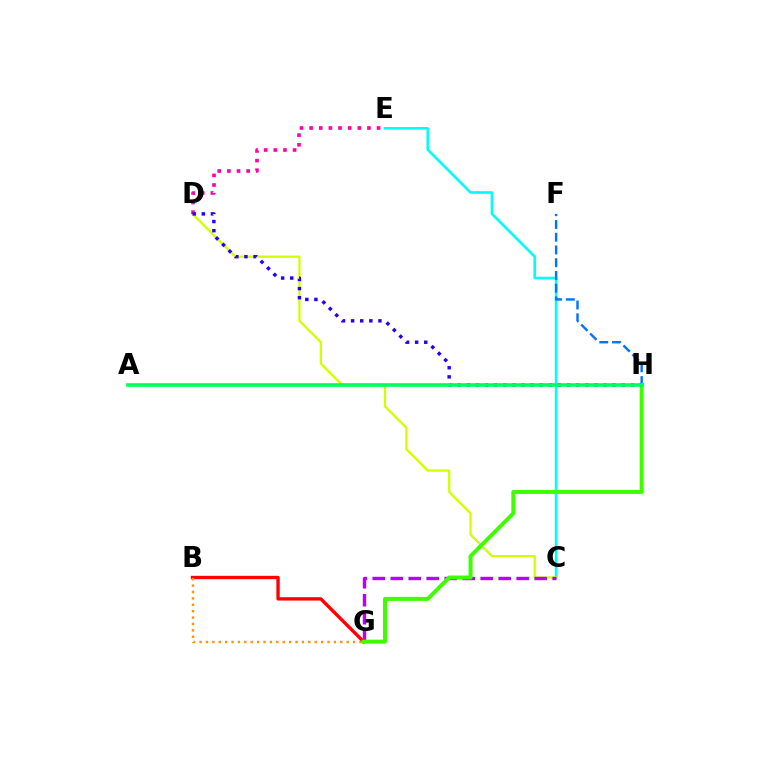{('C', 'E'): [{'color': '#00fff6', 'line_style': 'solid', 'thickness': 1.91}], ('F', 'H'): [{'color': '#0074ff', 'line_style': 'dashed', 'thickness': 1.73}], ('C', 'D'): [{'color': '#d1ff00', 'line_style': 'solid', 'thickness': 1.64}], ('C', 'G'): [{'color': '#b900ff', 'line_style': 'dashed', 'thickness': 2.44}], ('B', 'G'): [{'color': '#ff0000', 'line_style': 'solid', 'thickness': 2.42}, {'color': '#ff9400', 'line_style': 'dotted', 'thickness': 1.74}], ('D', 'E'): [{'color': '#ff00ac', 'line_style': 'dotted', 'thickness': 2.62}], ('G', 'H'): [{'color': '#3dff00', 'line_style': 'solid', 'thickness': 2.87}], ('D', 'H'): [{'color': '#2500ff', 'line_style': 'dotted', 'thickness': 2.48}], ('A', 'H'): [{'color': '#00ff5c', 'line_style': 'solid', 'thickness': 2.61}]}